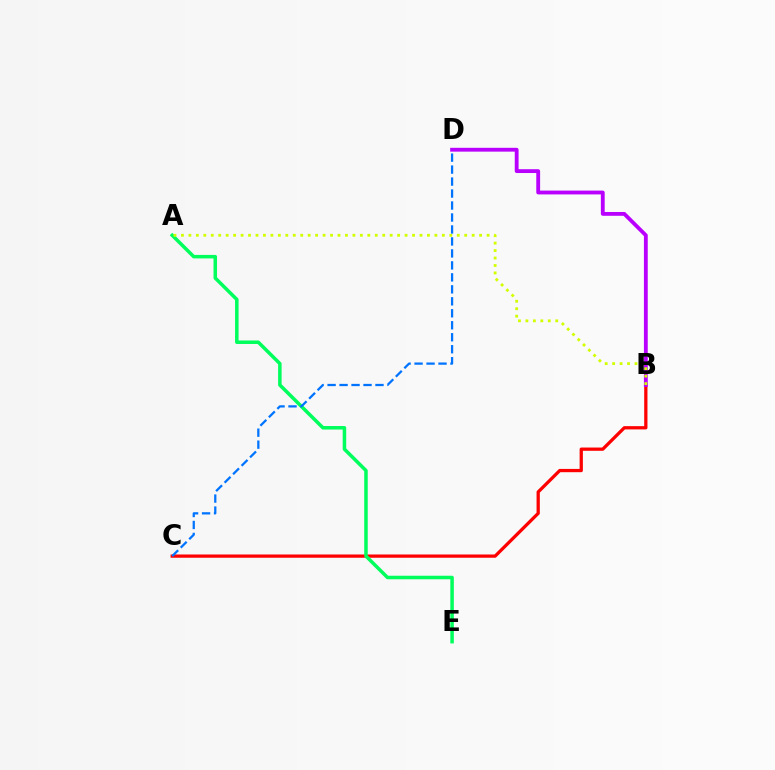{('B', 'C'): [{'color': '#ff0000', 'line_style': 'solid', 'thickness': 2.35}], ('B', 'D'): [{'color': '#b900ff', 'line_style': 'solid', 'thickness': 2.76}], ('A', 'E'): [{'color': '#00ff5c', 'line_style': 'solid', 'thickness': 2.53}], ('A', 'B'): [{'color': '#d1ff00', 'line_style': 'dotted', 'thickness': 2.03}], ('C', 'D'): [{'color': '#0074ff', 'line_style': 'dashed', 'thickness': 1.63}]}